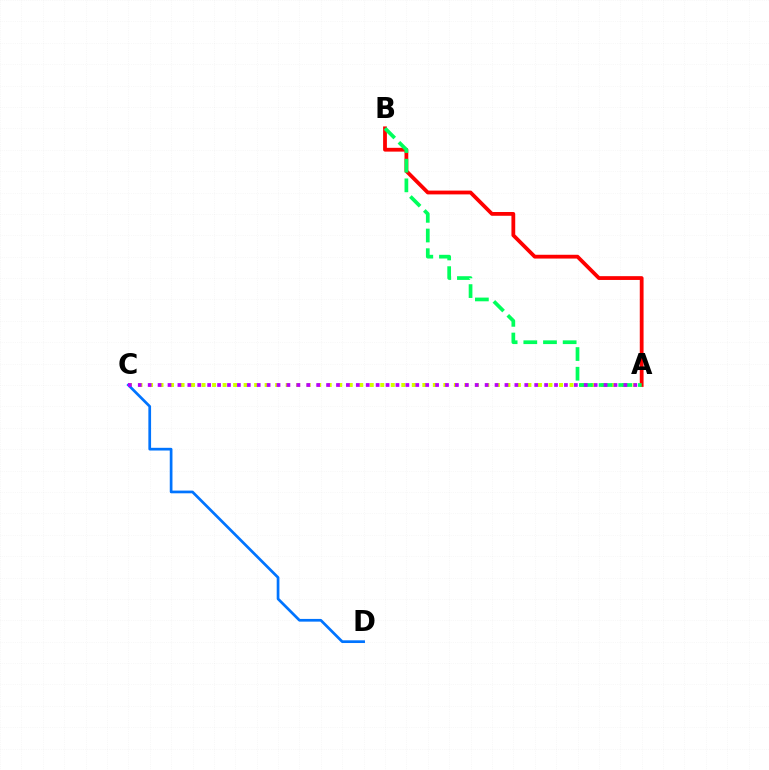{('A', 'C'): [{'color': '#d1ff00', 'line_style': 'dotted', 'thickness': 2.86}, {'color': '#b900ff', 'line_style': 'dotted', 'thickness': 2.69}], ('A', 'B'): [{'color': '#ff0000', 'line_style': 'solid', 'thickness': 2.73}, {'color': '#00ff5c', 'line_style': 'dashed', 'thickness': 2.67}], ('C', 'D'): [{'color': '#0074ff', 'line_style': 'solid', 'thickness': 1.95}]}